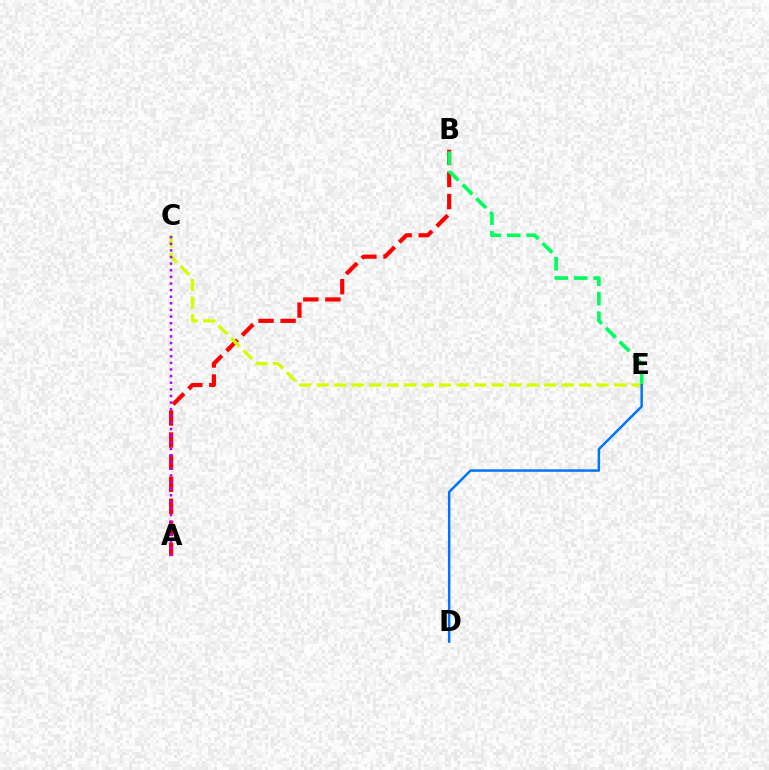{('A', 'B'): [{'color': '#ff0000', 'line_style': 'dashed', 'thickness': 3.0}], ('B', 'E'): [{'color': '#00ff5c', 'line_style': 'dashed', 'thickness': 2.64}], ('C', 'E'): [{'color': '#d1ff00', 'line_style': 'dashed', 'thickness': 2.38}], ('A', 'C'): [{'color': '#b900ff', 'line_style': 'dotted', 'thickness': 1.8}], ('D', 'E'): [{'color': '#0074ff', 'line_style': 'solid', 'thickness': 1.78}]}